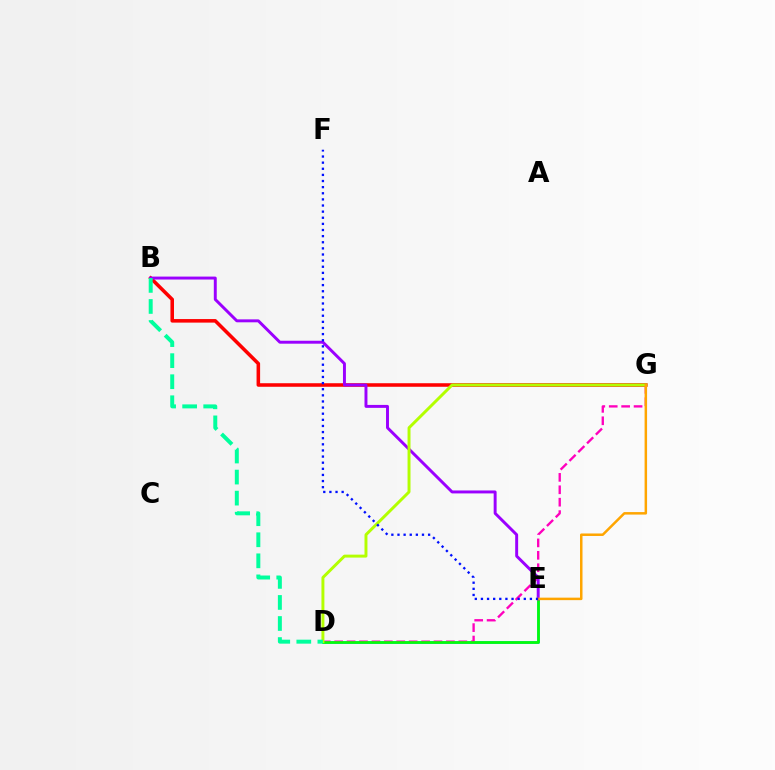{('D', 'E'): [{'color': '#00b5ff', 'line_style': 'solid', 'thickness': 2.01}, {'color': '#08ff00', 'line_style': 'solid', 'thickness': 1.88}], ('B', 'G'): [{'color': '#ff0000', 'line_style': 'solid', 'thickness': 2.56}], ('D', 'G'): [{'color': '#ff00bd', 'line_style': 'dashed', 'thickness': 1.69}, {'color': '#b3ff00', 'line_style': 'solid', 'thickness': 2.12}], ('B', 'E'): [{'color': '#9b00ff', 'line_style': 'solid', 'thickness': 2.12}], ('B', 'D'): [{'color': '#00ff9d', 'line_style': 'dashed', 'thickness': 2.86}], ('E', 'G'): [{'color': '#ffa500', 'line_style': 'solid', 'thickness': 1.79}], ('E', 'F'): [{'color': '#0010ff', 'line_style': 'dotted', 'thickness': 1.66}]}